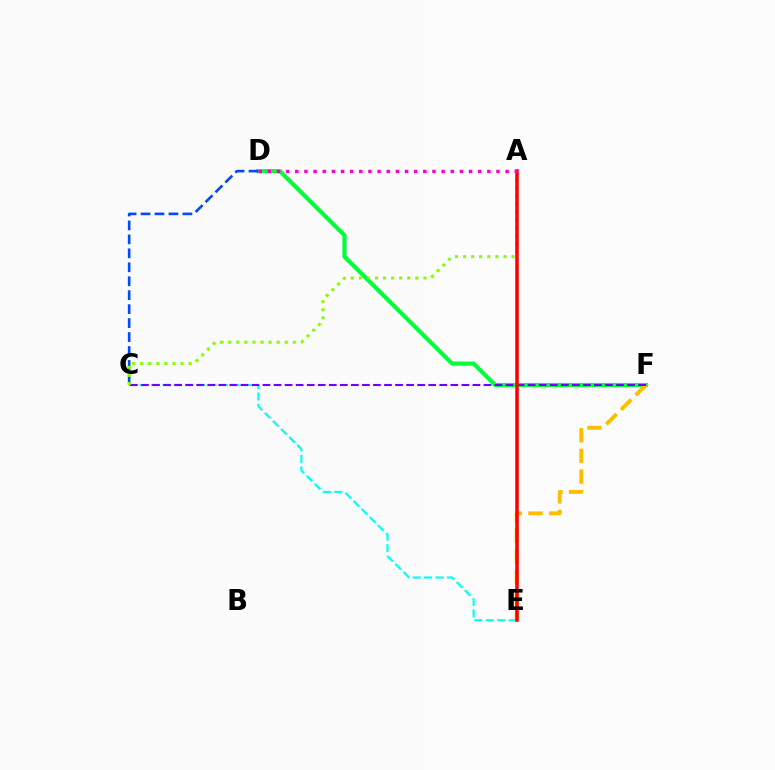{('D', 'F'): [{'color': '#00ff39', 'line_style': 'solid', 'thickness': 2.98}], ('E', 'F'): [{'color': '#ffbd00', 'line_style': 'dashed', 'thickness': 2.8}], ('C', 'E'): [{'color': '#00fff6', 'line_style': 'dashed', 'thickness': 1.56}], ('C', 'F'): [{'color': '#7200ff', 'line_style': 'dashed', 'thickness': 1.5}], ('C', 'D'): [{'color': '#004bff', 'line_style': 'dashed', 'thickness': 1.9}], ('A', 'C'): [{'color': '#84ff00', 'line_style': 'dotted', 'thickness': 2.19}], ('A', 'E'): [{'color': '#ff0000', 'line_style': 'solid', 'thickness': 2.54}], ('A', 'D'): [{'color': '#ff00cf', 'line_style': 'dotted', 'thickness': 2.48}]}